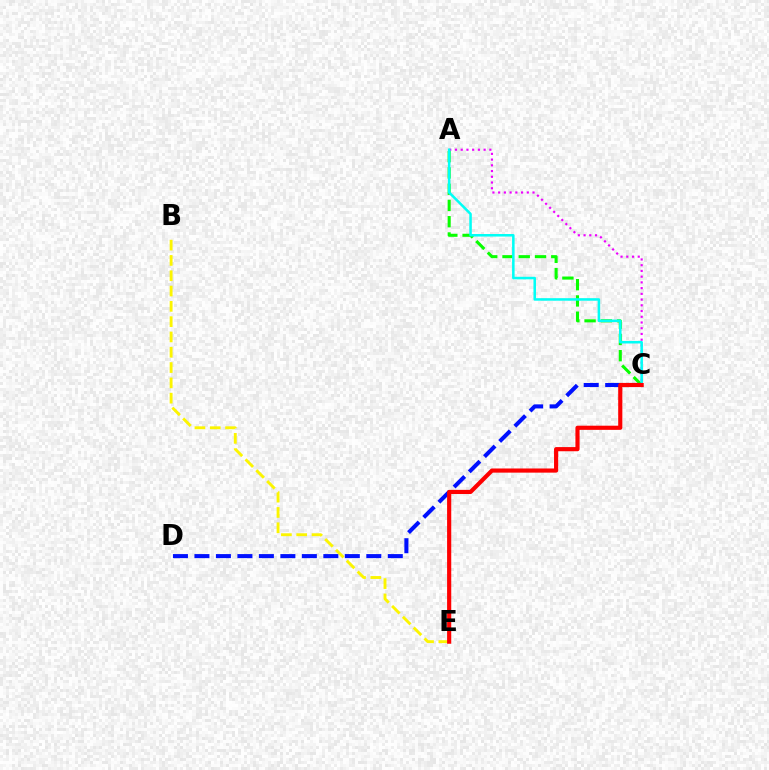{('A', 'C'): [{'color': '#08ff00', 'line_style': 'dashed', 'thickness': 2.21}, {'color': '#ee00ff', 'line_style': 'dotted', 'thickness': 1.56}, {'color': '#00fff6', 'line_style': 'solid', 'thickness': 1.82}], ('B', 'E'): [{'color': '#fcf500', 'line_style': 'dashed', 'thickness': 2.08}], ('C', 'D'): [{'color': '#0010ff', 'line_style': 'dashed', 'thickness': 2.92}], ('C', 'E'): [{'color': '#ff0000', 'line_style': 'solid', 'thickness': 2.99}]}